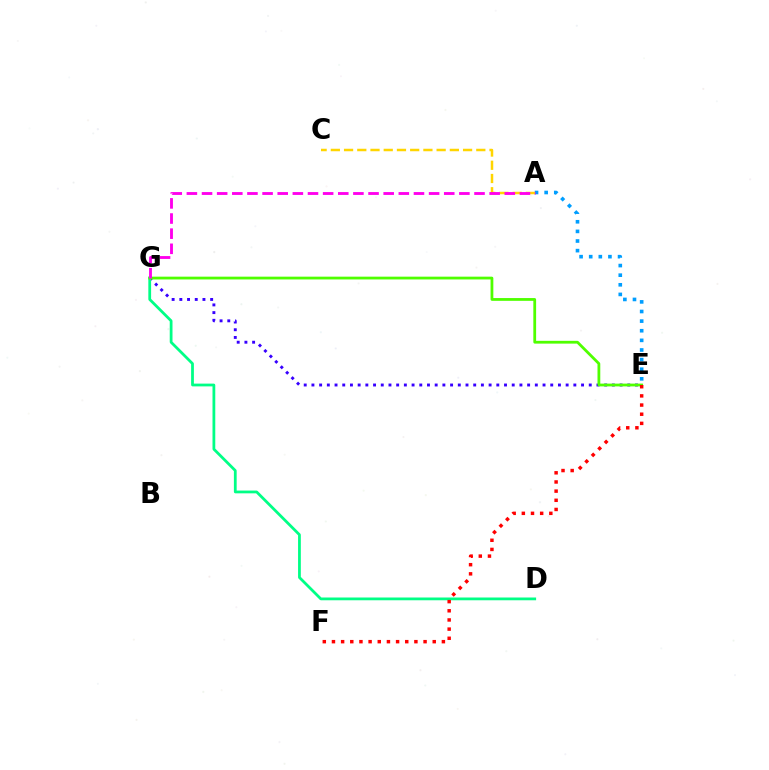{('E', 'G'): [{'color': '#3700ff', 'line_style': 'dotted', 'thickness': 2.09}, {'color': '#4fff00', 'line_style': 'solid', 'thickness': 2.0}], ('A', 'E'): [{'color': '#009eff', 'line_style': 'dotted', 'thickness': 2.61}], ('D', 'G'): [{'color': '#00ff86', 'line_style': 'solid', 'thickness': 2.0}], ('A', 'C'): [{'color': '#ffd500', 'line_style': 'dashed', 'thickness': 1.8}], ('A', 'G'): [{'color': '#ff00ed', 'line_style': 'dashed', 'thickness': 2.06}], ('E', 'F'): [{'color': '#ff0000', 'line_style': 'dotted', 'thickness': 2.49}]}